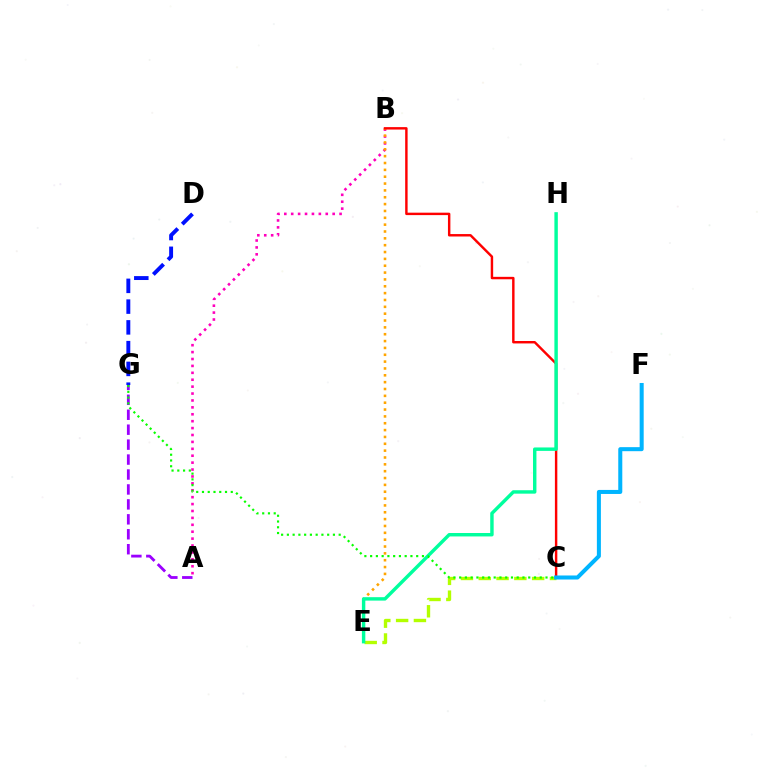{('C', 'E'): [{'color': '#b3ff00', 'line_style': 'dashed', 'thickness': 2.42}], ('D', 'G'): [{'color': '#0010ff', 'line_style': 'dashed', 'thickness': 2.82}], ('A', 'B'): [{'color': '#ff00bd', 'line_style': 'dotted', 'thickness': 1.88}], ('B', 'E'): [{'color': '#ffa500', 'line_style': 'dotted', 'thickness': 1.86}], ('B', 'C'): [{'color': '#ff0000', 'line_style': 'solid', 'thickness': 1.75}], ('A', 'G'): [{'color': '#9b00ff', 'line_style': 'dashed', 'thickness': 2.03}], ('C', 'F'): [{'color': '#00b5ff', 'line_style': 'solid', 'thickness': 2.9}], ('E', 'H'): [{'color': '#00ff9d', 'line_style': 'solid', 'thickness': 2.47}], ('C', 'G'): [{'color': '#08ff00', 'line_style': 'dotted', 'thickness': 1.56}]}